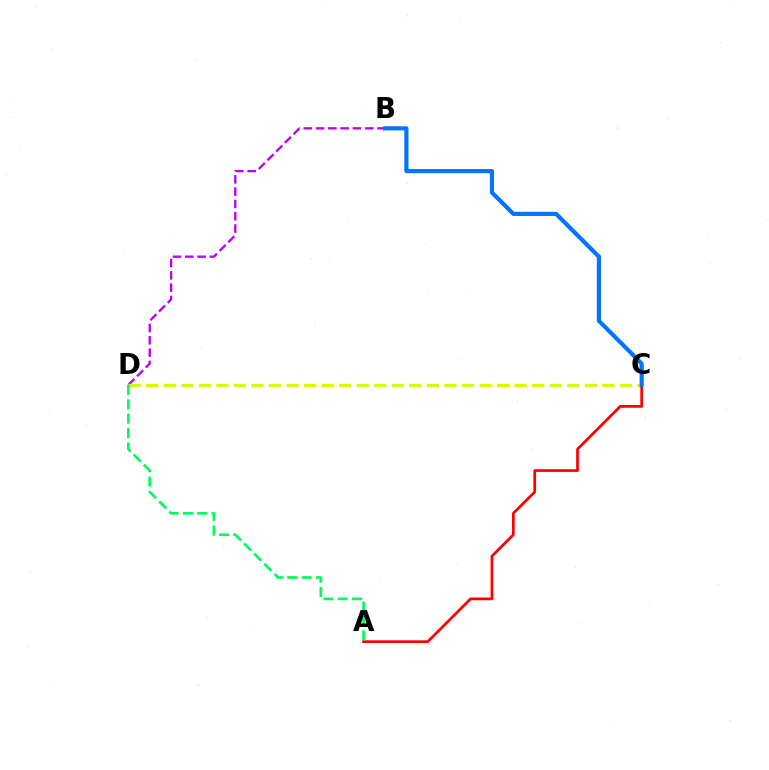{('B', 'D'): [{'color': '#b900ff', 'line_style': 'dashed', 'thickness': 1.67}], ('C', 'D'): [{'color': '#d1ff00', 'line_style': 'dashed', 'thickness': 2.38}], ('A', 'C'): [{'color': '#ff0000', 'line_style': 'solid', 'thickness': 1.97}], ('A', 'D'): [{'color': '#00ff5c', 'line_style': 'dashed', 'thickness': 1.95}], ('B', 'C'): [{'color': '#0074ff', 'line_style': 'solid', 'thickness': 2.99}]}